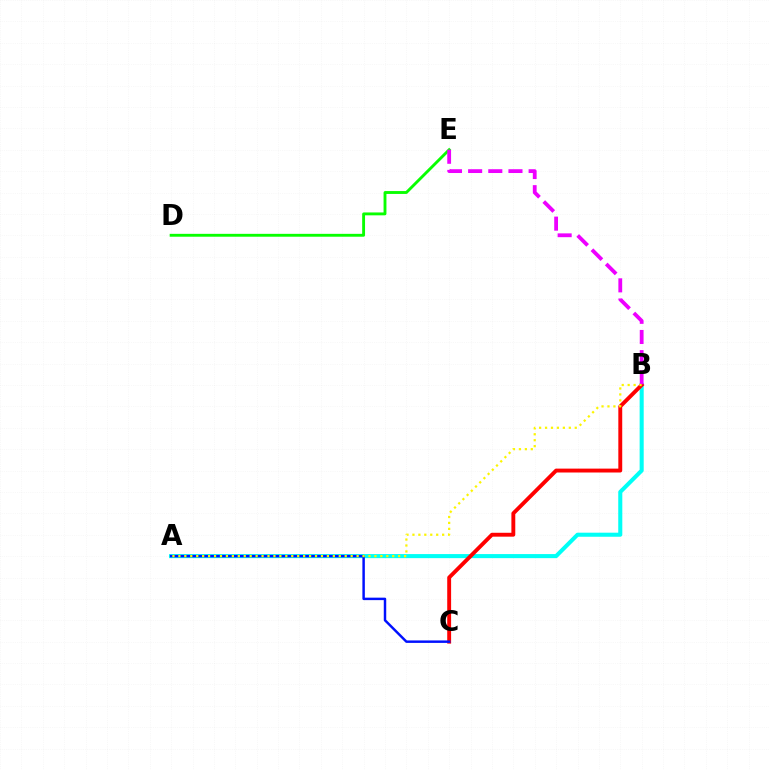{('A', 'B'): [{'color': '#00fff6', 'line_style': 'solid', 'thickness': 2.93}, {'color': '#fcf500', 'line_style': 'dotted', 'thickness': 1.61}], ('D', 'E'): [{'color': '#08ff00', 'line_style': 'solid', 'thickness': 2.07}], ('B', 'C'): [{'color': '#ff0000', 'line_style': 'solid', 'thickness': 2.8}], ('B', 'E'): [{'color': '#ee00ff', 'line_style': 'dashed', 'thickness': 2.74}], ('A', 'C'): [{'color': '#0010ff', 'line_style': 'solid', 'thickness': 1.77}]}